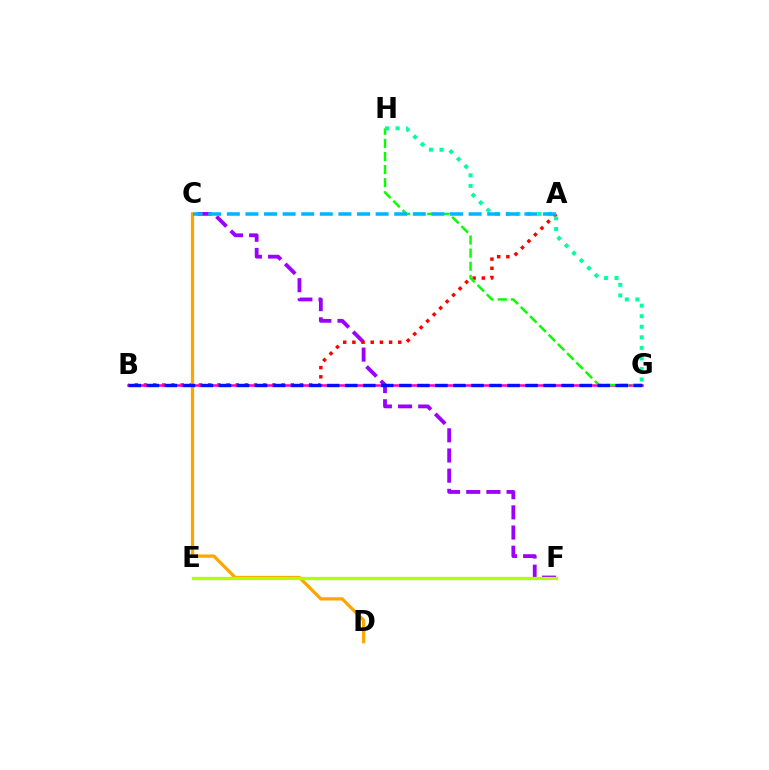{('C', 'F'): [{'color': '#9b00ff', 'line_style': 'dashed', 'thickness': 2.74}], ('A', 'B'): [{'color': '#ff0000', 'line_style': 'dotted', 'thickness': 2.49}], ('C', 'D'): [{'color': '#ffa500', 'line_style': 'solid', 'thickness': 2.34}], ('B', 'G'): [{'color': '#ff00bd', 'line_style': 'solid', 'thickness': 1.81}, {'color': '#0010ff', 'line_style': 'dashed', 'thickness': 2.45}], ('G', 'H'): [{'color': '#08ff00', 'line_style': 'dashed', 'thickness': 1.78}, {'color': '#00ff9d', 'line_style': 'dotted', 'thickness': 2.87}], ('E', 'F'): [{'color': '#b3ff00', 'line_style': 'solid', 'thickness': 2.35}], ('A', 'C'): [{'color': '#00b5ff', 'line_style': 'dashed', 'thickness': 2.53}]}